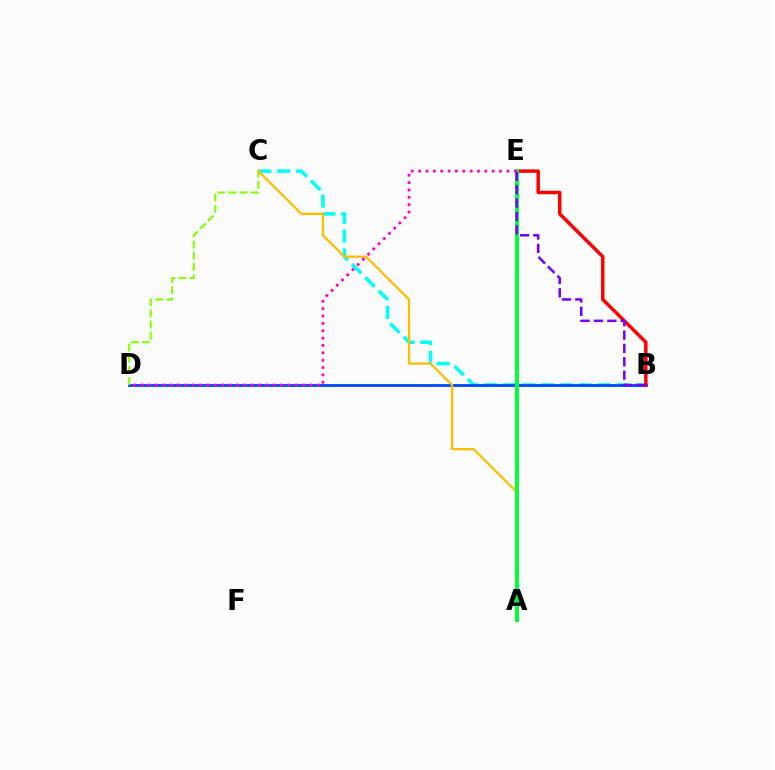{('B', 'C'): [{'color': '#00fff6', 'line_style': 'dashed', 'thickness': 2.56}], ('B', 'D'): [{'color': '#004bff', 'line_style': 'solid', 'thickness': 2.03}], ('C', 'D'): [{'color': '#84ff00', 'line_style': 'dashed', 'thickness': 1.52}], ('B', 'E'): [{'color': '#ff0000', 'line_style': 'solid', 'thickness': 2.51}, {'color': '#7200ff', 'line_style': 'dashed', 'thickness': 1.81}], ('A', 'C'): [{'color': '#ffbd00', 'line_style': 'solid', 'thickness': 1.62}], ('A', 'E'): [{'color': '#00ff39', 'line_style': 'solid', 'thickness': 2.86}], ('D', 'E'): [{'color': '#ff00cf', 'line_style': 'dotted', 'thickness': 2.0}]}